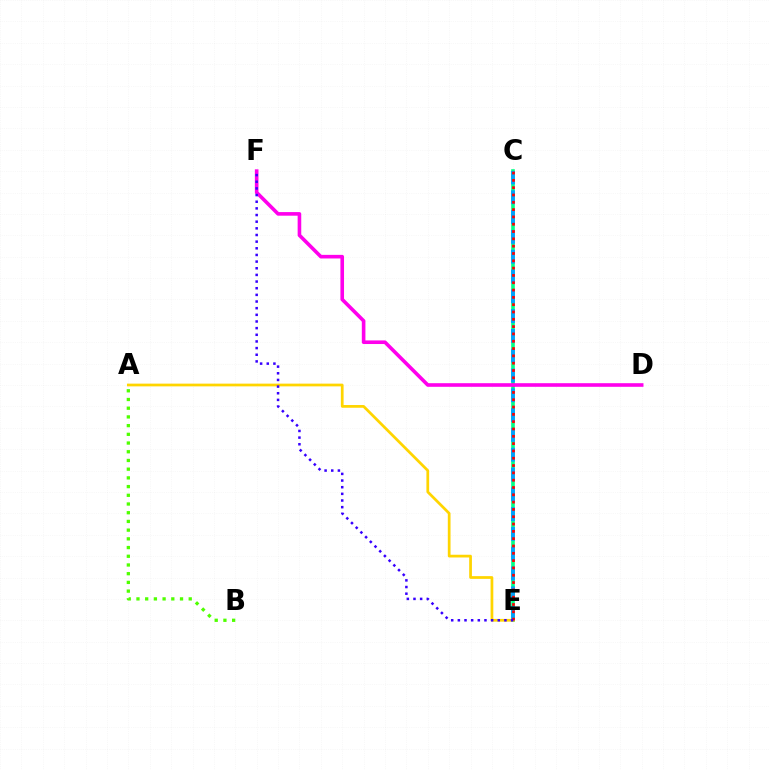{('C', 'E'): [{'color': '#00ff86', 'line_style': 'solid', 'thickness': 2.61}, {'color': '#009eff', 'line_style': 'dashed', 'thickness': 2.69}, {'color': '#ff0000', 'line_style': 'dotted', 'thickness': 1.99}], ('A', 'B'): [{'color': '#4fff00', 'line_style': 'dotted', 'thickness': 2.37}], ('A', 'E'): [{'color': '#ffd500', 'line_style': 'solid', 'thickness': 1.97}], ('D', 'F'): [{'color': '#ff00ed', 'line_style': 'solid', 'thickness': 2.6}], ('E', 'F'): [{'color': '#3700ff', 'line_style': 'dotted', 'thickness': 1.81}]}